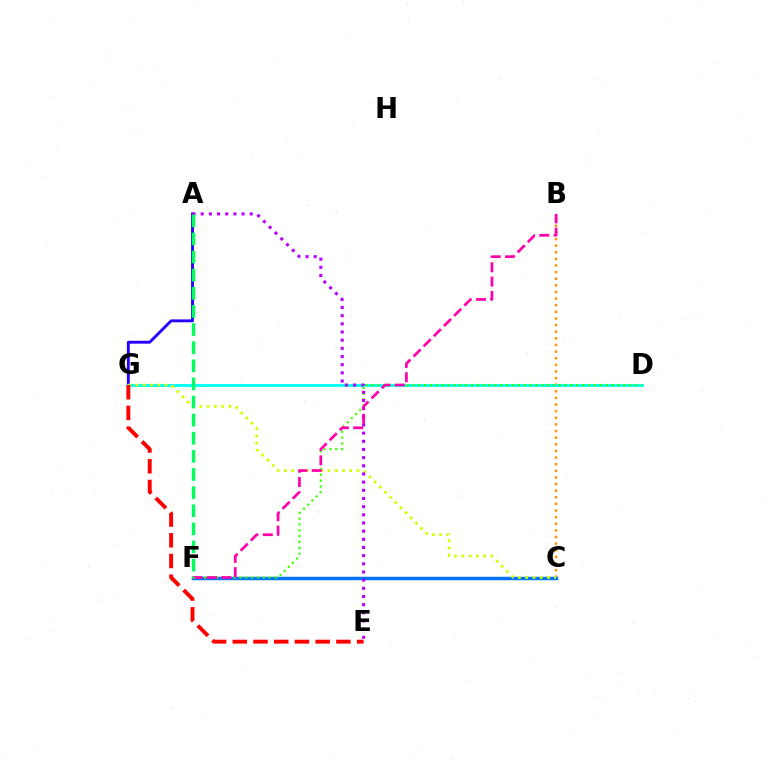{('A', 'G'): [{'color': '#2500ff', 'line_style': 'solid', 'thickness': 2.08}], ('B', 'C'): [{'color': '#ff9400', 'line_style': 'dotted', 'thickness': 1.8}], ('D', 'G'): [{'color': '#00fff6', 'line_style': 'solid', 'thickness': 2.03}], ('C', 'F'): [{'color': '#0074ff', 'line_style': 'solid', 'thickness': 2.49}], ('D', 'F'): [{'color': '#3dff00', 'line_style': 'dotted', 'thickness': 1.59}], ('C', 'G'): [{'color': '#d1ff00', 'line_style': 'dotted', 'thickness': 1.98}], ('A', 'E'): [{'color': '#b900ff', 'line_style': 'dotted', 'thickness': 2.22}], ('B', 'F'): [{'color': '#ff00ac', 'line_style': 'dashed', 'thickness': 1.95}], ('A', 'F'): [{'color': '#00ff5c', 'line_style': 'dashed', 'thickness': 2.46}], ('E', 'G'): [{'color': '#ff0000', 'line_style': 'dashed', 'thickness': 2.81}]}